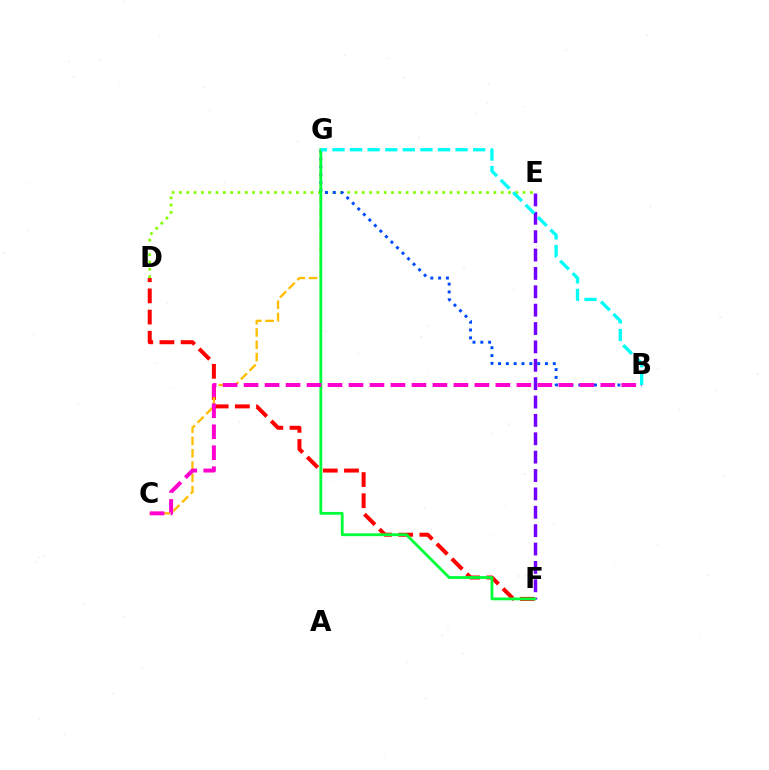{('D', 'F'): [{'color': '#ff0000', 'line_style': 'dashed', 'thickness': 2.88}], ('E', 'F'): [{'color': '#7200ff', 'line_style': 'dashed', 'thickness': 2.5}], ('D', 'E'): [{'color': '#84ff00', 'line_style': 'dotted', 'thickness': 1.99}], ('B', 'G'): [{'color': '#004bff', 'line_style': 'dotted', 'thickness': 2.12}, {'color': '#00fff6', 'line_style': 'dashed', 'thickness': 2.39}], ('C', 'G'): [{'color': '#ffbd00', 'line_style': 'dashed', 'thickness': 1.67}], ('F', 'G'): [{'color': '#00ff39', 'line_style': 'solid', 'thickness': 2.03}], ('B', 'C'): [{'color': '#ff00cf', 'line_style': 'dashed', 'thickness': 2.85}]}